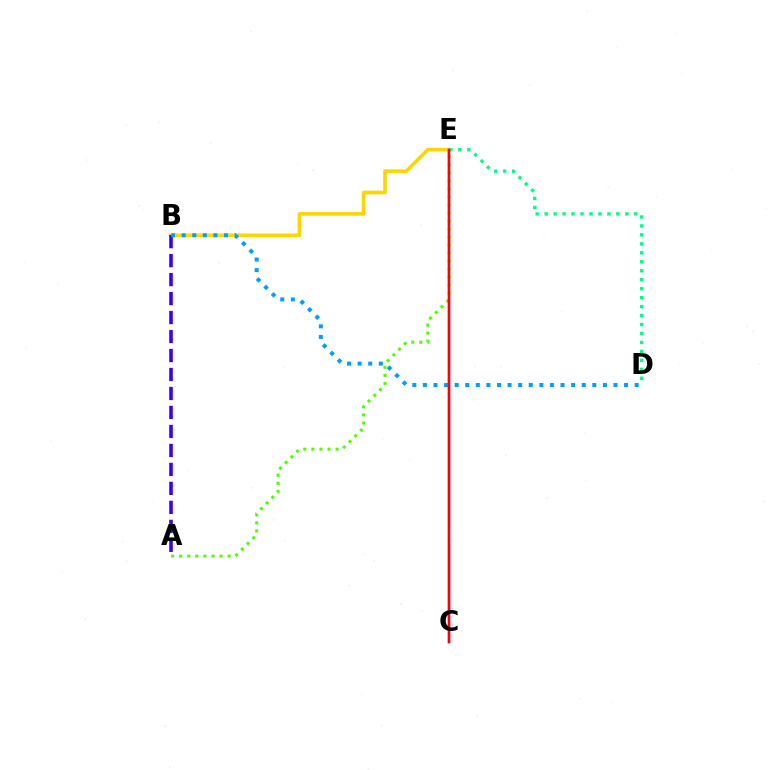{('B', 'E'): [{'color': '#ffd500', 'line_style': 'solid', 'thickness': 2.61}], ('C', 'E'): [{'color': '#ff00ed', 'line_style': 'solid', 'thickness': 1.67}, {'color': '#ff0000', 'line_style': 'solid', 'thickness': 1.8}], ('A', 'B'): [{'color': '#3700ff', 'line_style': 'dashed', 'thickness': 2.58}], ('D', 'E'): [{'color': '#00ff86', 'line_style': 'dotted', 'thickness': 2.43}], ('A', 'E'): [{'color': '#4fff00', 'line_style': 'dotted', 'thickness': 2.19}], ('B', 'D'): [{'color': '#009eff', 'line_style': 'dotted', 'thickness': 2.88}]}